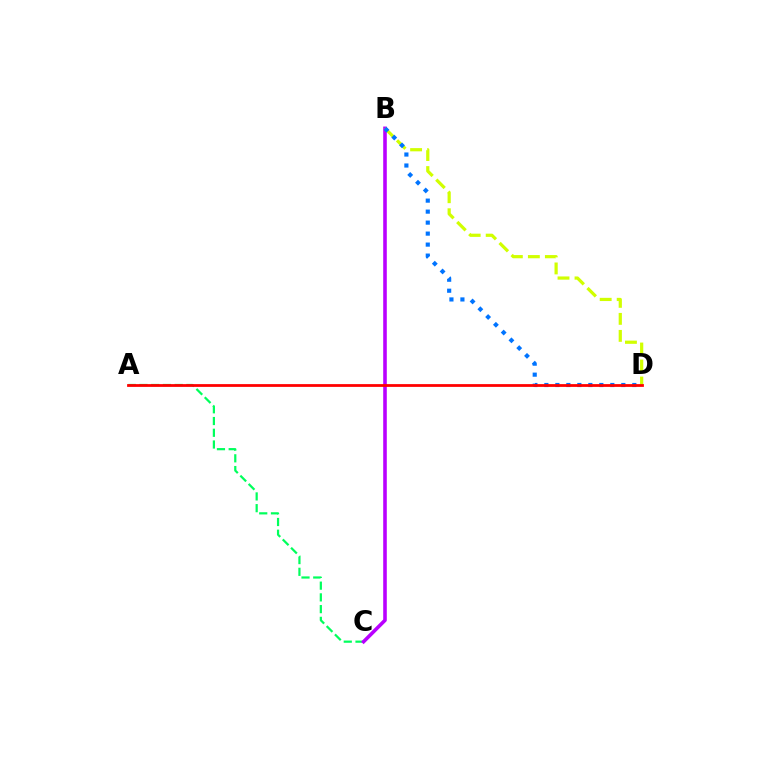{('A', 'C'): [{'color': '#00ff5c', 'line_style': 'dashed', 'thickness': 1.59}], ('B', 'C'): [{'color': '#b900ff', 'line_style': 'solid', 'thickness': 2.58}], ('B', 'D'): [{'color': '#d1ff00', 'line_style': 'dashed', 'thickness': 2.31}, {'color': '#0074ff', 'line_style': 'dotted', 'thickness': 2.99}], ('A', 'D'): [{'color': '#ff0000', 'line_style': 'solid', 'thickness': 2.0}]}